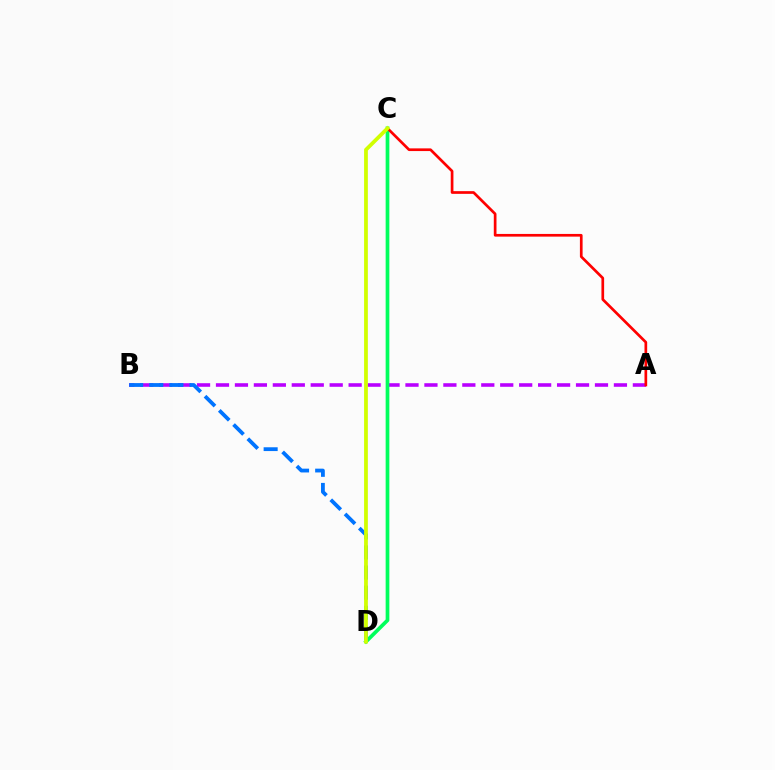{('A', 'B'): [{'color': '#b900ff', 'line_style': 'dashed', 'thickness': 2.57}], ('C', 'D'): [{'color': '#00ff5c', 'line_style': 'solid', 'thickness': 2.67}, {'color': '#d1ff00', 'line_style': 'solid', 'thickness': 2.71}], ('B', 'D'): [{'color': '#0074ff', 'line_style': 'dashed', 'thickness': 2.73}], ('A', 'C'): [{'color': '#ff0000', 'line_style': 'solid', 'thickness': 1.94}]}